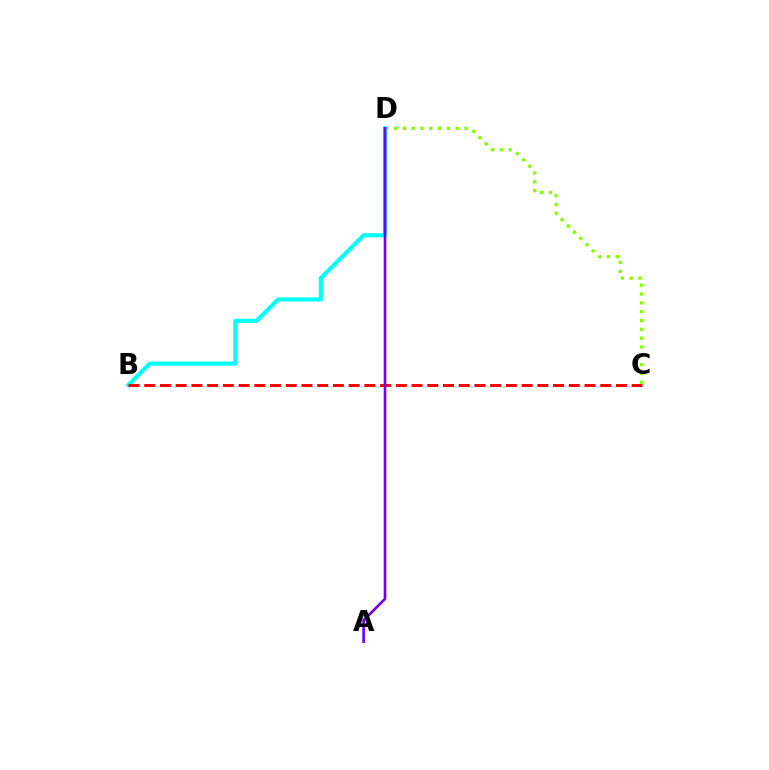{('C', 'D'): [{'color': '#84ff00', 'line_style': 'dotted', 'thickness': 2.4}], ('B', 'D'): [{'color': '#00fff6', 'line_style': 'solid', 'thickness': 2.97}], ('B', 'C'): [{'color': '#ff0000', 'line_style': 'dashed', 'thickness': 2.14}], ('A', 'D'): [{'color': '#7200ff', 'line_style': 'solid', 'thickness': 1.91}]}